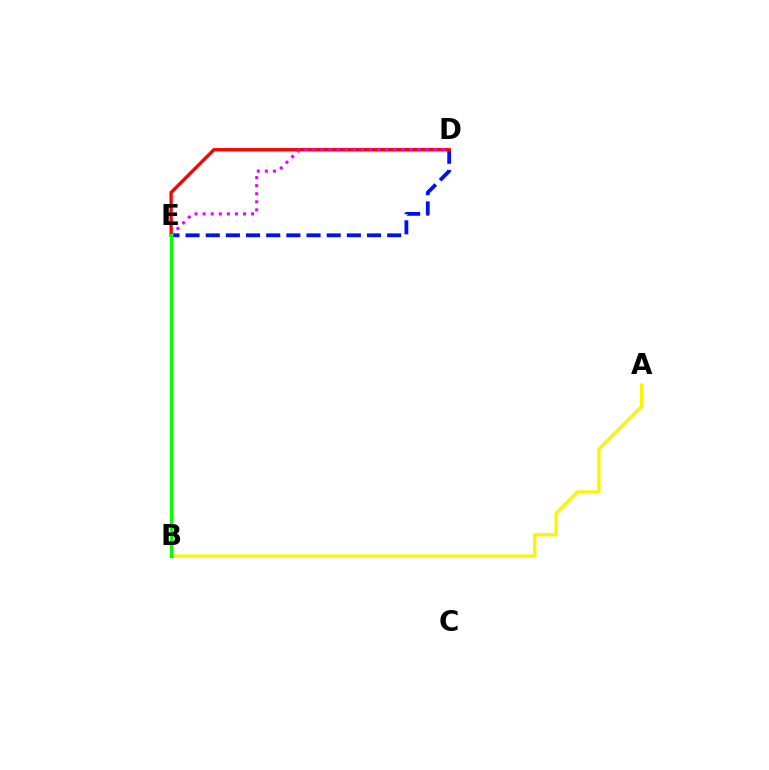{('A', 'B'): [{'color': '#fcf500', 'line_style': 'solid', 'thickness': 2.41}], ('D', 'E'): [{'color': '#0010ff', 'line_style': 'dashed', 'thickness': 2.74}, {'color': '#ff0000', 'line_style': 'solid', 'thickness': 2.4}, {'color': '#ee00ff', 'line_style': 'dotted', 'thickness': 2.19}], ('B', 'E'): [{'color': '#00fff6', 'line_style': 'dotted', 'thickness': 1.92}, {'color': '#08ff00', 'line_style': 'solid', 'thickness': 2.35}]}